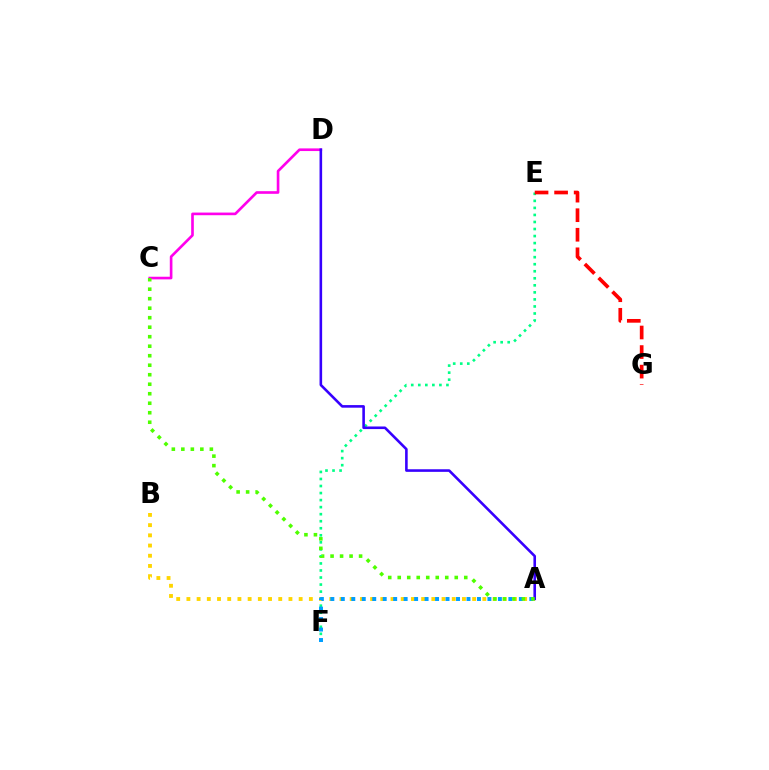{('E', 'F'): [{'color': '#00ff86', 'line_style': 'dotted', 'thickness': 1.91}], ('E', 'G'): [{'color': '#ff0000', 'line_style': 'dashed', 'thickness': 2.66}], ('C', 'D'): [{'color': '#ff00ed', 'line_style': 'solid', 'thickness': 1.91}], ('A', 'B'): [{'color': '#ffd500', 'line_style': 'dotted', 'thickness': 2.77}], ('A', 'F'): [{'color': '#009eff', 'line_style': 'dotted', 'thickness': 2.85}], ('A', 'D'): [{'color': '#3700ff', 'line_style': 'solid', 'thickness': 1.87}], ('A', 'C'): [{'color': '#4fff00', 'line_style': 'dotted', 'thickness': 2.58}]}